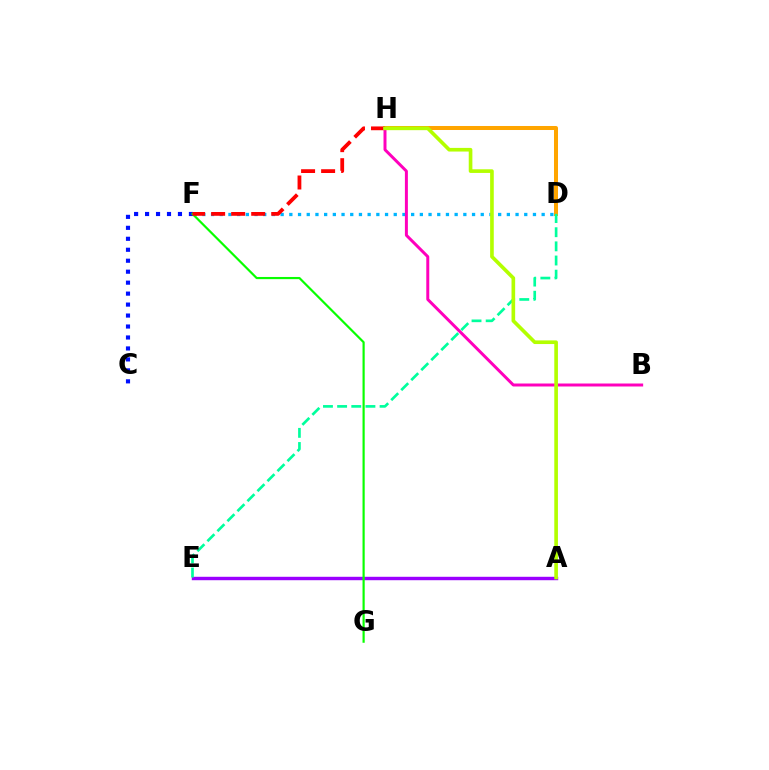{('D', 'H'): [{'color': '#ffa500', 'line_style': 'solid', 'thickness': 2.88}], ('D', 'F'): [{'color': '#00b5ff', 'line_style': 'dotted', 'thickness': 2.36}], ('A', 'E'): [{'color': '#9b00ff', 'line_style': 'solid', 'thickness': 2.46}], ('C', 'F'): [{'color': '#0010ff', 'line_style': 'dotted', 'thickness': 2.98}], ('F', 'G'): [{'color': '#08ff00', 'line_style': 'solid', 'thickness': 1.57}], ('D', 'E'): [{'color': '#00ff9d', 'line_style': 'dashed', 'thickness': 1.92}], ('F', 'H'): [{'color': '#ff0000', 'line_style': 'dashed', 'thickness': 2.72}], ('B', 'H'): [{'color': '#ff00bd', 'line_style': 'solid', 'thickness': 2.14}], ('A', 'H'): [{'color': '#b3ff00', 'line_style': 'solid', 'thickness': 2.62}]}